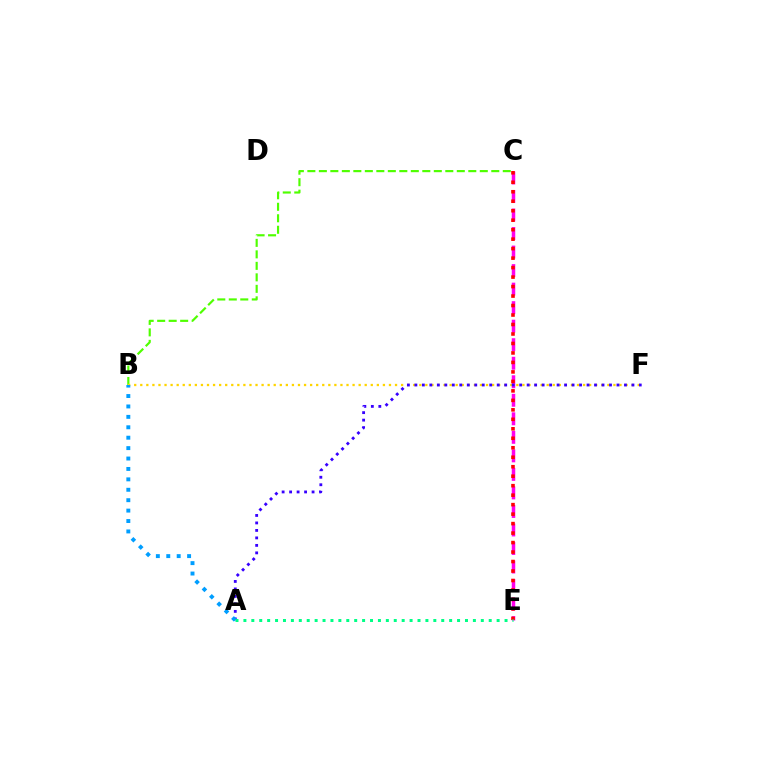{('B', 'C'): [{'color': '#4fff00', 'line_style': 'dashed', 'thickness': 1.56}], ('C', 'E'): [{'color': '#ff00ed', 'line_style': 'dashed', 'thickness': 2.52}, {'color': '#ff0000', 'line_style': 'dotted', 'thickness': 2.58}], ('B', 'F'): [{'color': '#ffd500', 'line_style': 'dotted', 'thickness': 1.65}], ('A', 'F'): [{'color': '#3700ff', 'line_style': 'dotted', 'thickness': 2.03}], ('A', 'B'): [{'color': '#009eff', 'line_style': 'dotted', 'thickness': 2.83}], ('A', 'E'): [{'color': '#00ff86', 'line_style': 'dotted', 'thickness': 2.15}]}